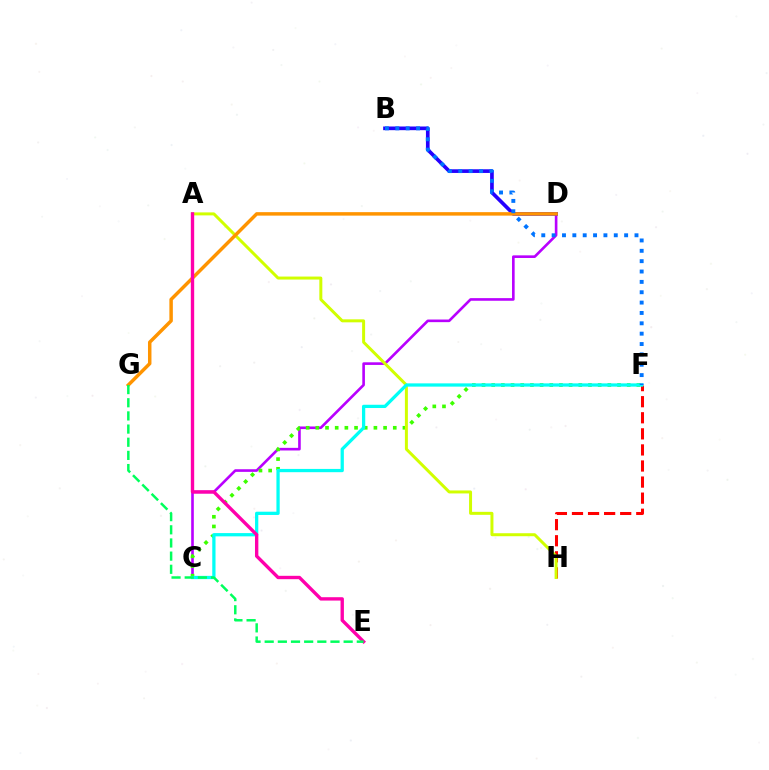{('F', 'H'): [{'color': '#ff0000', 'line_style': 'dashed', 'thickness': 2.18}], ('C', 'D'): [{'color': '#b900ff', 'line_style': 'solid', 'thickness': 1.89}], ('C', 'F'): [{'color': '#3dff00', 'line_style': 'dotted', 'thickness': 2.63}, {'color': '#00fff6', 'line_style': 'solid', 'thickness': 2.35}], ('A', 'H'): [{'color': '#d1ff00', 'line_style': 'solid', 'thickness': 2.15}], ('B', 'D'): [{'color': '#2500ff', 'line_style': 'solid', 'thickness': 2.64}], ('D', 'G'): [{'color': '#ff9400', 'line_style': 'solid', 'thickness': 2.5}], ('A', 'E'): [{'color': '#ff00ac', 'line_style': 'solid', 'thickness': 2.42}], ('B', 'F'): [{'color': '#0074ff', 'line_style': 'dotted', 'thickness': 2.81}], ('E', 'G'): [{'color': '#00ff5c', 'line_style': 'dashed', 'thickness': 1.79}]}